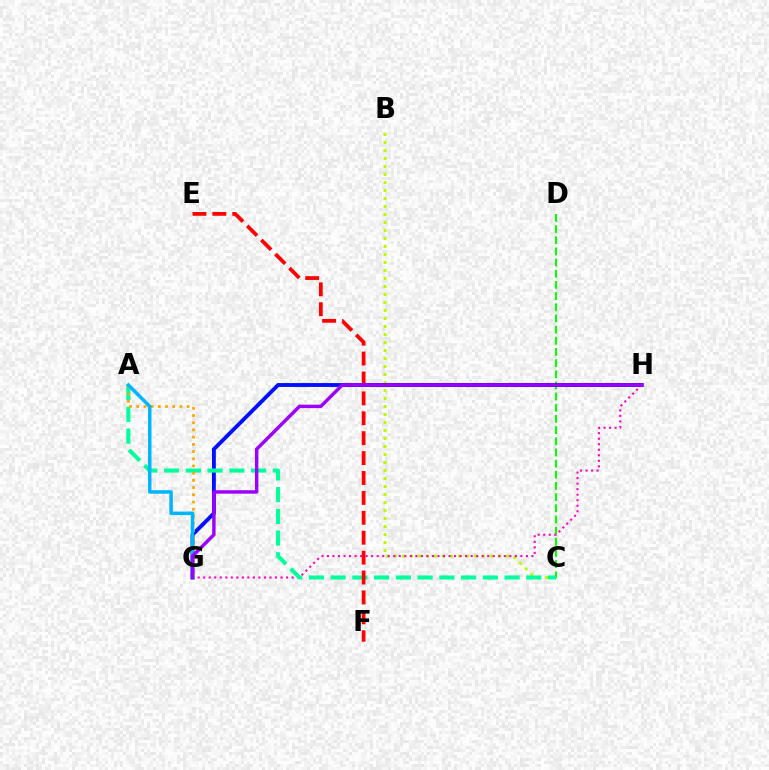{('B', 'C'): [{'color': '#b3ff00', 'line_style': 'dotted', 'thickness': 2.17}], ('C', 'D'): [{'color': '#08ff00', 'line_style': 'dashed', 'thickness': 1.52}], ('G', 'H'): [{'color': '#0010ff', 'line_style': 'solid', 'thickness': 2.79}, {'color': '#ff00bd', 'line_style': 'dotted', 'thickness': 1.5}, {'color': '#9b00ff', 'line_style': 'solid', 'thickness': 2.48}], ('A', 'C'): [{'color': '#00ff9d', 'line_style': 'dashed', 'thickness': 2.95}], ('A', 'G'): [{'color': '#ffa500', 'line_style': 'dotted', 'thickness': 1.96}, {'color': '#00b5ff', 'line_style': 'solid', 'thickness': 2.53}], ('E', 'F'): [{'color': '#ff0000', 'line_style': 'dashed', 'thickness': 2.7}]}